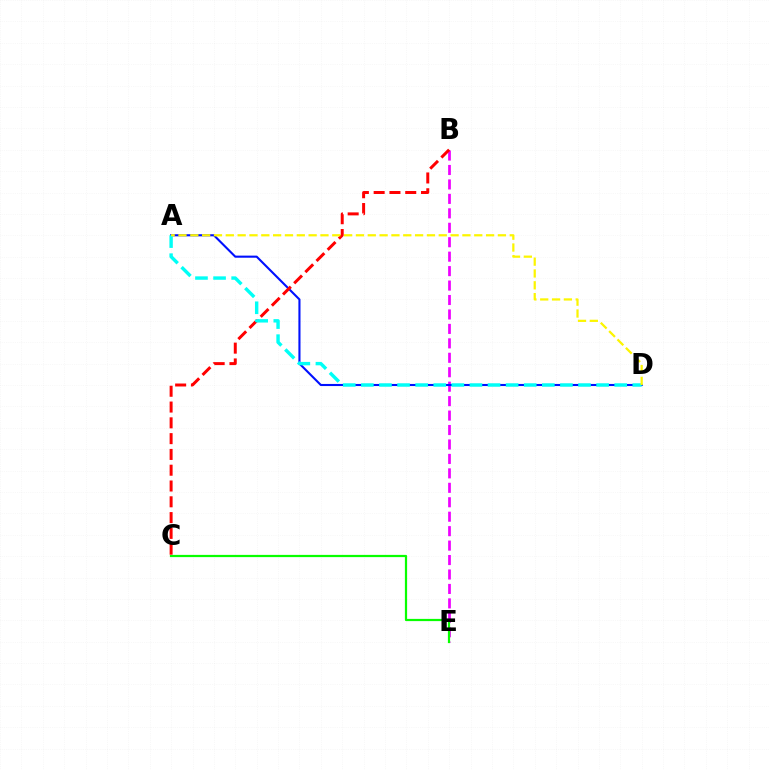{('B', 'E'): [{'color': '#ee00ff', 'line_style': 'dashed', 'thickness': 1.96}], ('C', 'E'): [{'color': '#08ff00', 'line_style': 'solid', 'thickness': 1.6}], ('A', 'D'): [{'color': '#0010ff', 'line_style': 'solid', 'thickness': 1.51}, {'color': '#00fff6', 'line_style': 'dashed', 'thickness': 2.46}, {'color': '#fcf500', 'line_style': 'dashed', 'thickness': 1.61}], ('B', 'C'): [{'color': '#ff0000', 'line_style': 'dashed', 'thickness': 2.15}]}